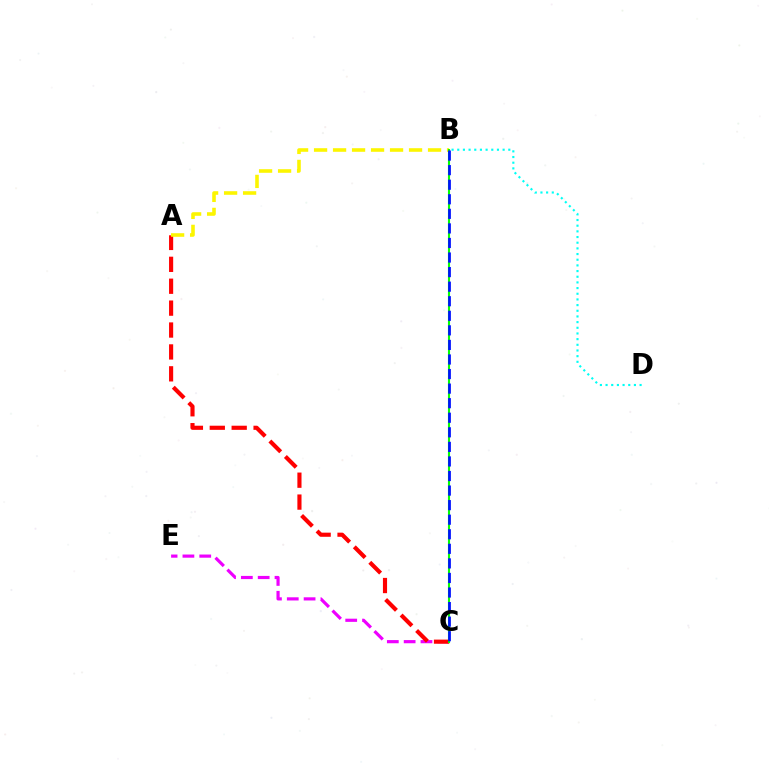{('C', 'E'): [{'color': '#ee00ff', 'line_style': 'dashed', 'thickness': 2.29}], ('B', 'D'): [{'color': '#00fff6', 'line_style': 'dotted', 'thickness': 1.54}], ('A', 'C'): [{'color': '#ff0000', 'line_style': 'dashed', 'thickness': 2.98}], ('A', 'B'): [{'color': '#fcf500', 'line_style': 'dashed', 'thickness': 2.58}], ('B', 'C'): [{'color': '#08ff00', 'line_style': 'solid', 'thickness': 1.51}, {'color': '#0010ff', 'line_style': 'dashed', 'thickness': 1.98}]}